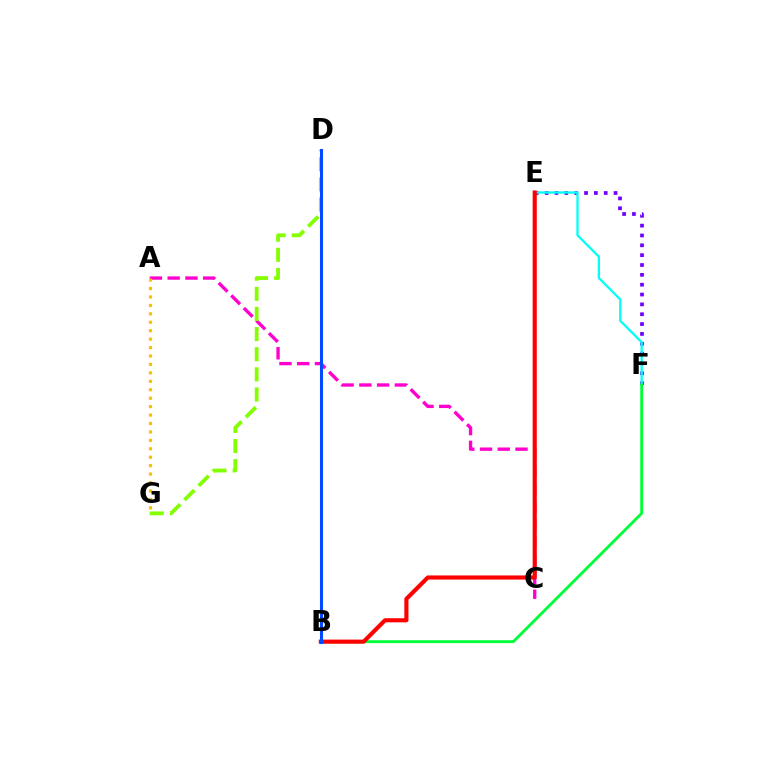{('A', 'C'): [{'color': '#ff00cf', 'line_style': 'dashed', 'thickness': 2.41}], ('E', 'F'): [{'color': '#7200ff', 'line_style': 'dotted', 'thickness': 2.67}, {'color': '#00fff6', 'line_style': 'solid', 'thickness': 1.65}], ('A', 'G'): [{'color': '#ffbd00', 'line_style': 'dotted', 'thickness': 2.29}], ('D', 'G'): [{'color': '#84ff00', 'line_style': 'dashed', 'thickness': 2.73}], ('B', 'F'): [{'color': '#00ff39', 'line_style': 'solid', 'thickness': 2.07}], ('B', 'E'): [{'color': '#ff0000', 'line_style': 'solid', 'thickness': 2.97}], ('B', 'D'): [{'color': '#004bff', 'line_style': 'solid', 'thickness': 2.21}]}